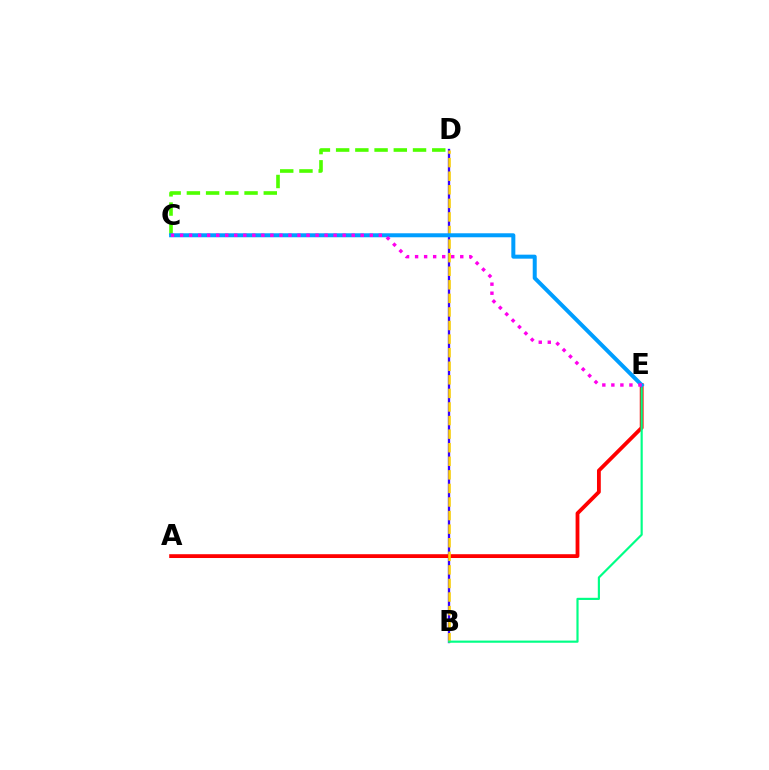{('B', 'D'): [{'color': '#3700ff', 'line_style': 'solid', 'thickness': 1.67}, {'color': '#ffd500', 'line_style': 'dashed', 'thickness': 1.84}], ('A', 'E'): [{'color': '#ff0000', 'line_style': 'solid', 'thickness': 2.74}], ('C', 'D'): [{'color': '#4fff00', 'line_style': 'dashed', 'thickness': 2.61}], ('B', 'E'): [{'color': '#00ff86', 'line_style': 'solid', 'thickness': 1.56}], ('C', 'E'): [{'color': '#009eff', 'line_style': 'solid', 'thickness': 2.88}, {'color': '#ff00ed', 'line_style': 'dotted', 'thickness': 2.45}]}